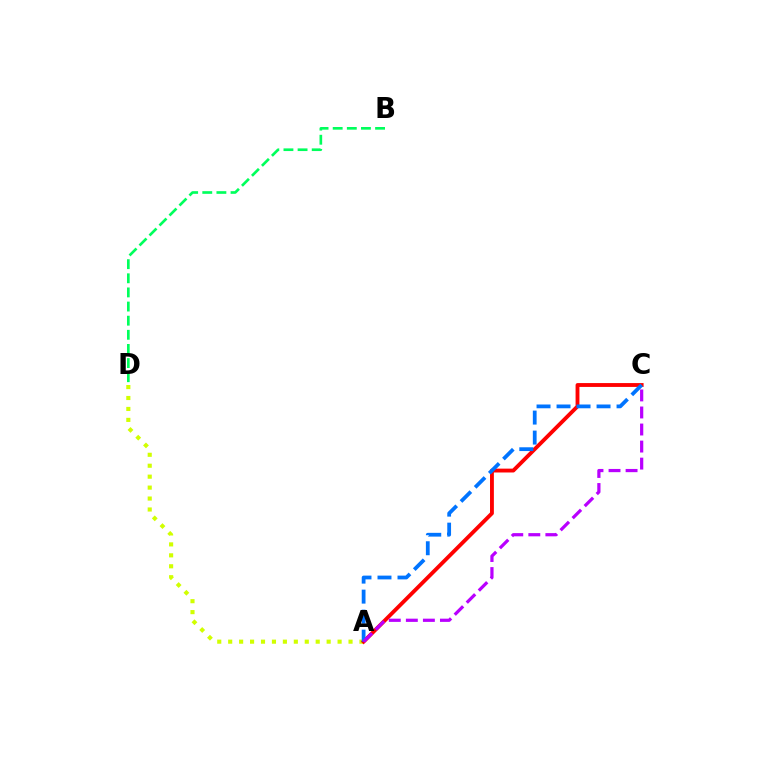{('A', 'D'): [{'color': '#d1ff00', 'line_style': 'dotted', 'thickness': 2.97}], ('B', 'D'): [{'color': '#00ff5c', 'line_style': 'dashed', 'thickness': 1.92}], ('A', 'C'): [{'color': '#ff0000', 'line_style': 'solid', 'thickness': 2.78}, {'color': '#0074ff', 'line_style': 'dashed', 'thickness': 2.72}, {'color': '#b900ff', 'line_style': 'dashed', 'thickness': 2.32}]}